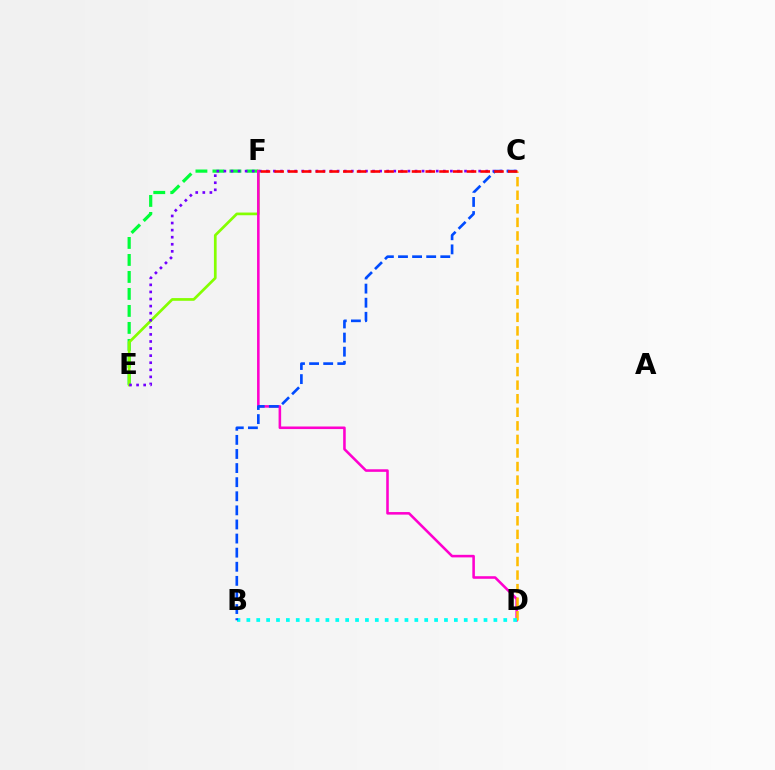{('E', 'F'): [{'color': '#00ff39', 'line_style': 'dashed', 'thickness': 2.31}, {'color': '#84ff00', 'line_style': 'solid', 'thickness': 1.95}], ('C', 'E'): [{'color': '#7200ff', 'line_style': 'dotted', 'thickness': 1.92}], ('D', 'F'): [{'color': '#ff00cf', 'line_style': 'solid', 'thickness': 1.85}], ('C', 'D'): [{'color': '#ffbd00', 'line_style': 'dashed', 'thickness': 1.84}], ('B', 'D'): [{'color': '#00fff6', 'line_style': 'dotted', 'thickness': 2.68}], ('B', 'C'): [{'color': '#004bff', 'line_style': 'dashed', 'thickness': 1.92}], ('C', 'F'): [{'color': '#ff0000', 'line_style': 'dashed', 'thickness': 1.87}]}